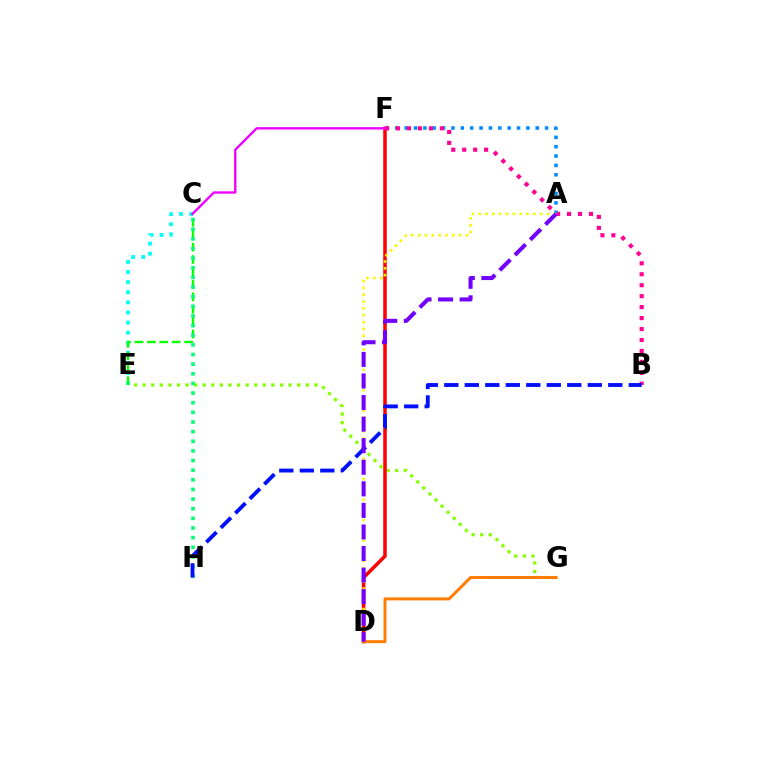{('A', 'F'): [{'color': '#008cff', 'line_style': 'dotted', 'thickness': 2.54}], ('E', 'G'): [{'color': '#84ff00', 'line_style': 'dotted', 'thickness': 2.33}], ('D', 'F'): [{'color': '#ff0000', 'line_style': 'solid', 'thickness': 2.53}], ('C', 'E'): [{'color': '#00fff6', 'line_style': 'dotted', 'thickness': 2.74}, {'color': '#08ff00', 'line_style': 'dashed', 'thickness': 1.69}], ('B', 'F'): [{'color': '#ff0094', 'line_style': 'dotted', 'thickness': 2.98}], ('A', 'D'): [{'color': '#fcf500', 'line_style': 'dotted', 'thickness': 1.86}, {'color': '#7200ff', 'line_style': 'dashed', 'thickness': 2.93}], ('C', 'H'): [{'color': '#00ff74', 'line_style': 'dotted', 'thickness': 2.62}], ('B', 'H'): [{'color': '#0010ff', 'line_style': 'dashed', 'thickness': 2.78}], ('D', 'G'): [{'color': '#ff7c00', 'line_style': 'solid', 'thickness': 2.13}], ('C', 'F'): [{'color': '#ee00ff', 'line_style': 'solid', 'thickness': 1.7}]}